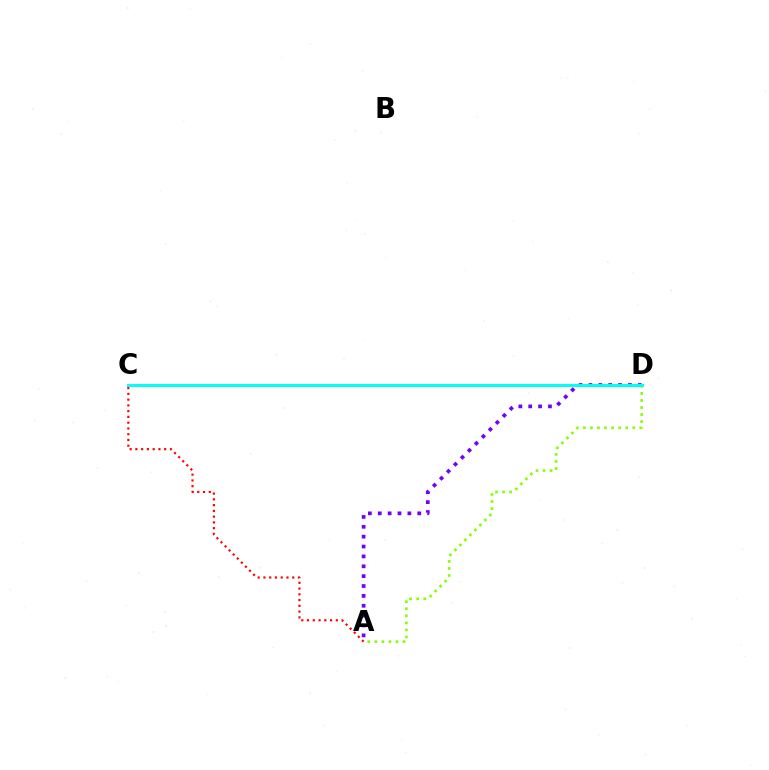{('A', 'D'): [{'color': '#7200ff', 'line_style': 'dotted', 'thickness': 2.68}, {'color': '#84ff00', 'line_style': 'dotted', 'thickness': 1.92}], ('A', 'C'): [{'color': '#ff0000', 'line_style': 'dotted', 'thickness': 1.56}], ('C', 'D'): [{'color': '#00fff6', 'line_style': 'solid', 'thickness': 2.13}]}